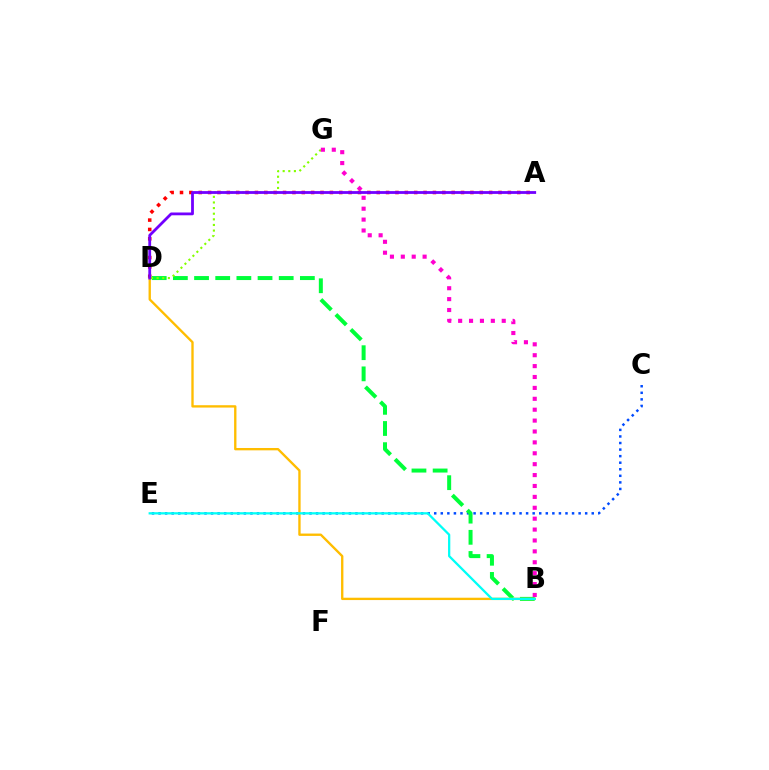{('C', 'E'): [{'color': '#004bff', 'line_style': 'dotted', 'thickness': 1.78}], ('A', 'D'): [{'color': '#ff0000', 'line_style': 'dotted', 'thickness': 2.55}, {'color': '#7200ff', 'line_style': 'solid', 'thickness': 2.01}], ('B', 'D'): [{'color': '#00ff39', 'line_style': 'dashed', 'thickness': 2.88}, {'color': '#ffbd00', 'line_style': 'solid', 'thickness': 1.69}], ('B', 'E'): [{'color': '#00fff6', 'line_style': 'solid', 'thickness': 1.63}], ('D', 'G'): [{'color': '#84ff00', 'line_style': 'dotted', 'thickness': 1.53}], ('B', 'G'): [{'color': '#ff00cf', 'line_style': 'dotted', 'thickness': 2.96}]}